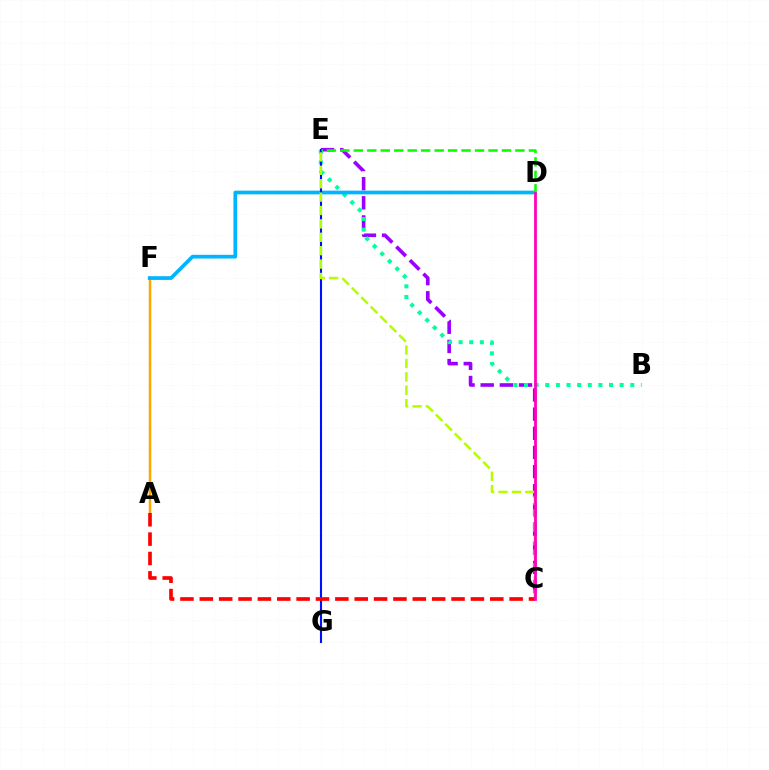{('C', 'E'): [{'color': '#9b00ff', 'line_style': 'dashed', 'thickness': 2.6}, {'color': '#b3ff00', 'line_style': 'dashed', 'thickness': 1.82}], ('B', 'E'): [{'color': '#00ff9d', 'line_style': 'dotted', 'thickness': 2.89}], ('A', 'F'): [{'color': '#ffa500', 'line_style': 'solid', 'thickness': 1.79}], ('D', 'F'): [{'color': '#00b5ff', 'line_style': 'solid', 'thickness': 2.67}], ('E', 'G'): [{'color': '#0010ff', 'line_style': 'solid', 'thickness': 1.52}], ('D', 'E'): [{'color': '#08ff00', 'line_style': 'dashed', 'thickness': 1.83}], ('A', 'C'): [{'color': '#ff0000', 'line_style': 'dashed', 'thickness': 2.63}], ('C', 'D'): [{'color': '#ff00bd', 'line_style': 'solid', 'thickness': 1.98}]}